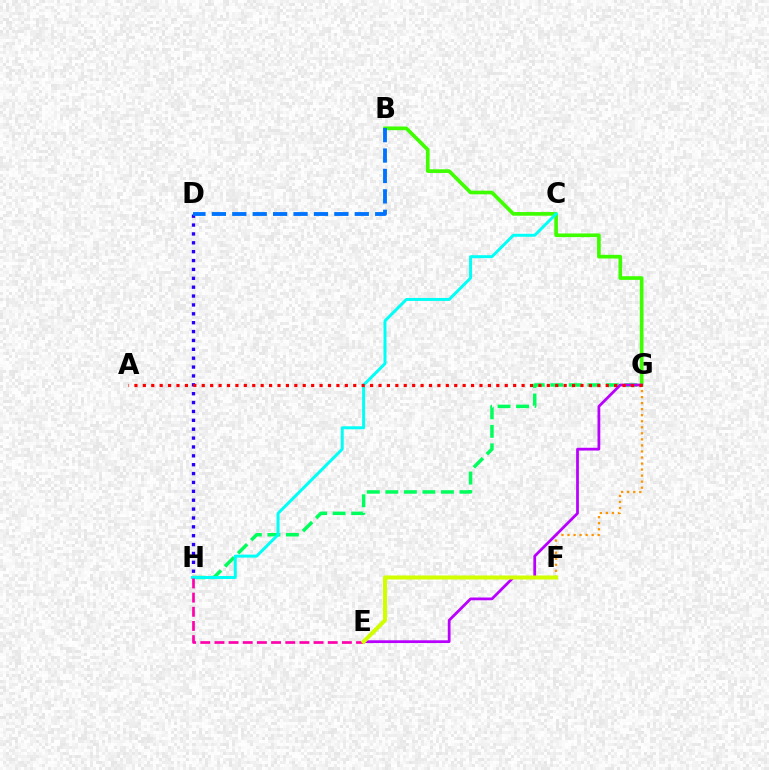{('F', 'G'): [{'color': '#ff9400', 'line_style': 'dotted', 'thickness': 1.64}], ('D', 'H'): [{'color': '#2500ff', 'line_style': 'dotted', 'thickness': 2.41}], ('G', 'H'): [{'color': '#00ff5c', 'line_style': 'dashed', 'thickness': 2.52}], ('B', 'G'): [{'color': '#3dff00', 'line_style': 'solid', 'thickness': 2.64}], ('C', 'H'): [{'color': '#00fff6', 'line_style': 'solid', 'thickness': 2.14}], ('E', 'G'): [{'color': '#b900ff', 'line_style': 'solid', 'thickness': 1.99}], ('E', 'H'): [{'color': '#ff00ac', 'line_style': 'dashed', 'thickness': 1.92}], ('B', 'D'): [{'color': '#0074ff', 'line_style': 'dashed', 'thickness': 2.77}], ('E', 'F'): [{'color': '#d1ff00', 'line_style': 'solid', 'thickness': 2.9}], ('A', 'G'): [{'color': '#ff0000', 'line_style': 'dotted', 'thickness': 2.29}]}